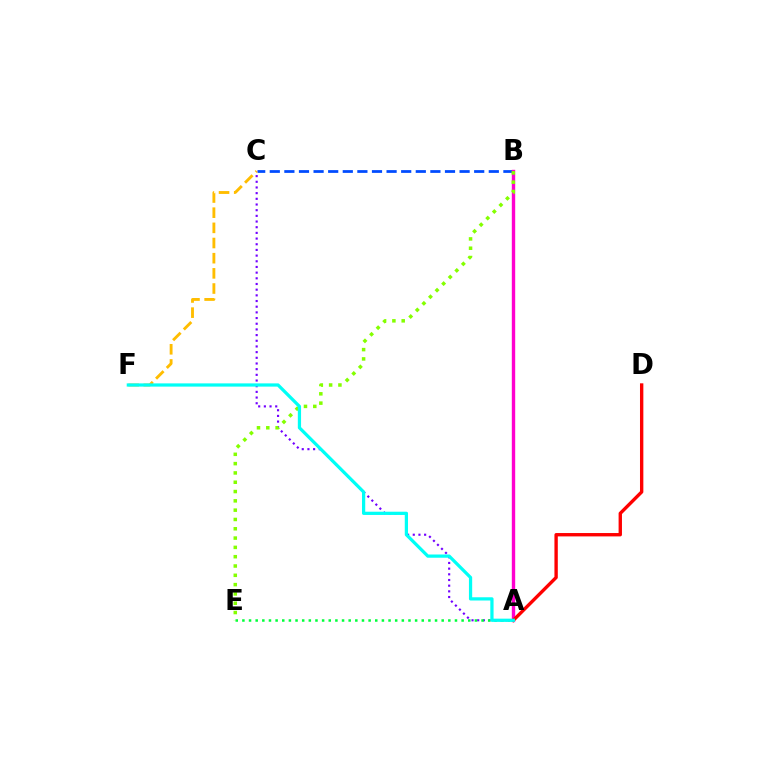{('B', 'C'): [{'color': '#004bff', 'line_style': 'dashed', 'thickness': 1.98}], ('A', 'B'): [{'color': '#ff00cf', 'line_style': 'solid', 'thickness': 2.43}], ('A', 'C'): [{'color': '#7200ff', 'line_style': 'dotted', 'thickness': 1.54}], ('C', 'F'): [{'color': '#ffbd00', 'line_style': 'dashed', 'thickness': 2.06}], ('A', 'E'): [{'color': '#00ff39', 'line_style': 'dotted', 'thickness': 1.8}], ('A', 'D'): [{'color': '#ff0000', 'line_style': 'solid', 'thickness': 2.42}], ('B', 'E'): [{'color': '#84ff00', 'line_style': 'dotted', 'thickness': 2.53}], ('A', 'F'): [{'color': '#00fff6', 'line_style': 'solid', 'thickness': 2.33}]}